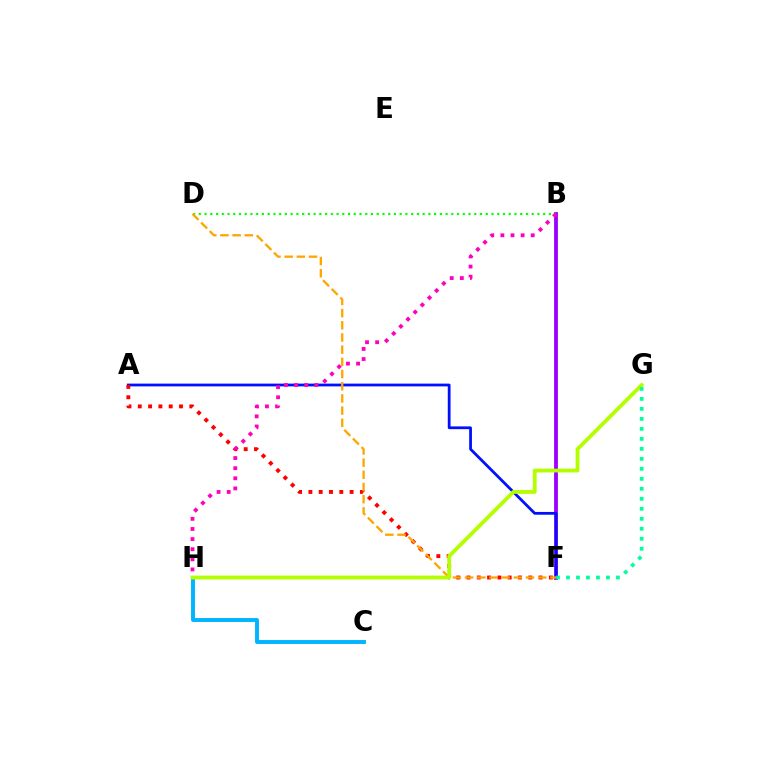{('B', 'F'): [{'color': '#9b00ff', 'line_style': 'solid', 'thickness': 2.75}], ('B', 'D'): [{'color': '#08ff00', 'line_style': 'dotted', 'thickness': 1.56}], ('A', 'F'): [{'color': '#0010ff', 'line_style': 'solid', 'thickness': 2.0}, {'color': '#ff0000', 'line_style': 'dotted', 'thickness': 2.8}], ('C', 'H'): [{'color': '#00b5ff', 'line_style': 'solid', 'thickness': 2.81}], ('D', 'F'): [{'color': '#ffa500', 'line_style': 'dashed', 'thickness': 1.66}], ('B', 'H'): [{'color': '#ff00bd', 'line_style': 'dotted', 'thickness': 2.75}], ('G', 'H'): [{'color': '#b3ff00', 'line_style': 'solid', 'thickness': 2.74}], ('F', 'G'): [{'color': '#00ff9d', 'line_style': 'dotted', 'thickness': 2.71}]}